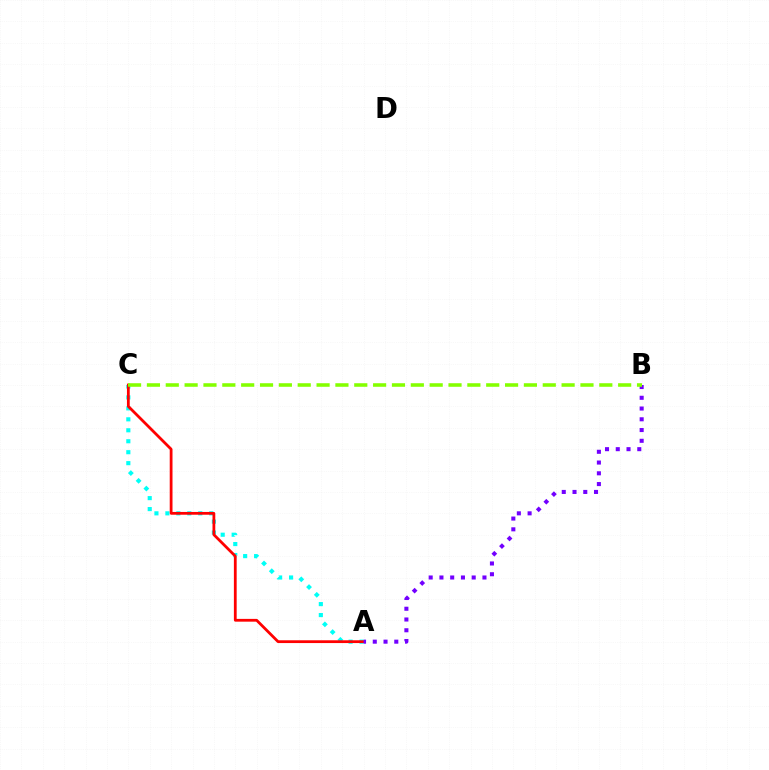{('A', 'C'): [{'color': '#00fff6', 'line_style': 'dotted', 'thickness': 2.98}, {'color': '#ff0000', 'line_style': 'solid', 'thickness': 2.0}], ('A', 'B'): [{'color': '#7200ff', 'line_style': 'dotted', 'thickness': 2.92}], ('B', 'C'): [{'color': '#84ff00', 'line_style': 'dashed', 'thickness': 2.56}]}